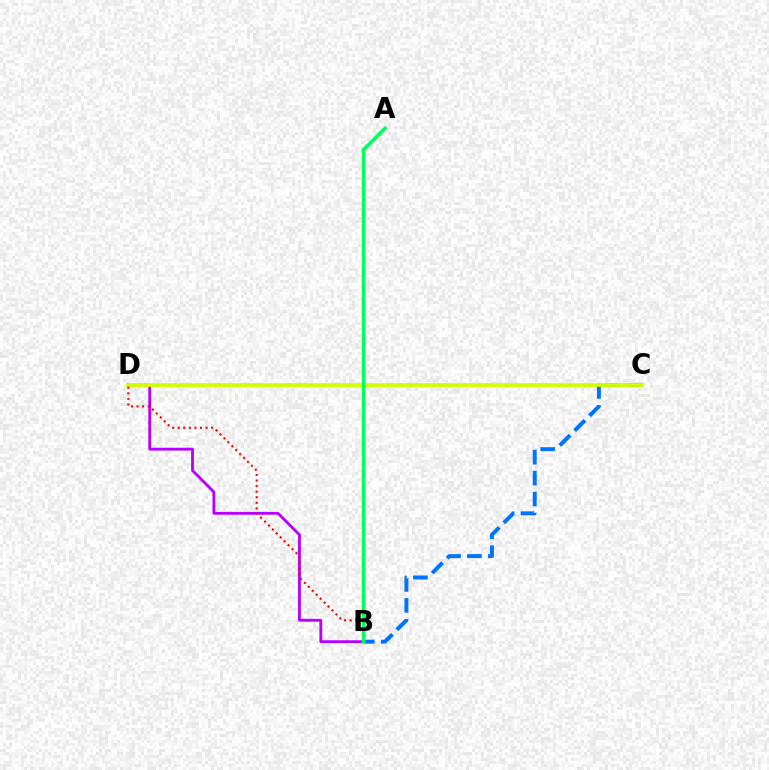{('B', 'D'): [{'color': '#b900ff', 'line_style': 'solid', 'thickness': 2.04}, {'color': '#ff0000', 'line_style': 'dotted', 'thickness': 1.51}], ('B', 'C'): [{'color': '#0074ff', 'line_style': 'dashed', 'thickness': 2.85}], ('C', 'D'): [{'color': '#d1ff00', 'line_style': 'solid', 'thickness': 2.73}], ('A', 'B'): [{'color': '#00ff5c', 'line_style': 'solid', 'thickness': 2.56}]}